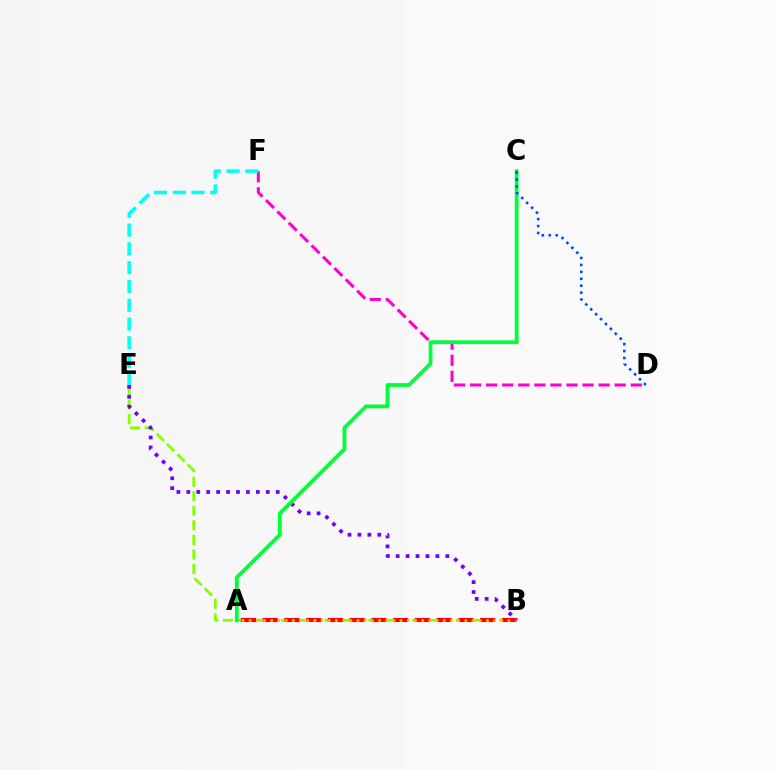{('B', 'E'): [{'color': '#84ff00', 'line_style': 'dashed', 'thickness': 1.98}, {'color': '#7200ff', 'line_style': 'dotted', 'thickness': 2.7}], ('A', 'B'): [{'color': '#ff0000', 'line_style': 'dashed', 'thickness': 2.95}, {'color': '#ffbd00', 'line_style': 'dotted', 'thickness': 1.95}], ('D', 'F'): [{'color': '#ff00cf', 'line_style': 'dashed', 'thickness': 2.18}], ('E', 'F'): [{'color': '#00fff6', 'line_style': 'dashed', 'thickness': 2.55}], ('A', 'C'): [{'color': '#00ff39', 'line_style': 'solid', 'thickness': 2.72}], ('C', 'D'): [{'color': '#004bff', 'line_style': 'dotted', 'thickness': 1.88}]}